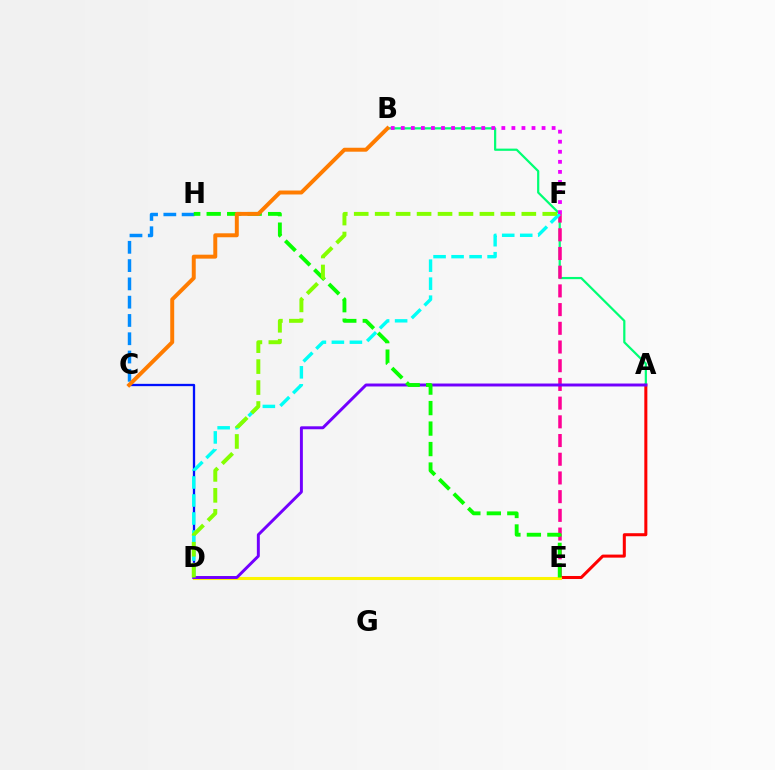{('A', 'E'): [{'color': '#ff0000', 'line_style': 'solid', 'thickness': 2.18}], ('A', 'B'): [{'color': '#00ff74', 'line_style': 'solid', 'thickness': 1.6}], ('C', 'D'): [{'color': '#0010ff', 'line_style': 'solid', 'thickness': 1.66}], ('E', 'F'): [{'color': '#ff0094', 'line_style': 'dashed', 'thickness': 2.54}], ('D', 'F'): [{'color': '#00fff6', 'line_style': 'dashed', 'thickness': 2.45}, {'color': '#84ff00', 'line_style': 'dashed', 'thickness': 2.85}], ('D', 'E'): [{'color': '#fcf500', 'line_style': 'solid', 'thickness': 2.21}], ('A', 'D'): [{'color': '#7200ff', 'line_style': 'solid', 'thickness': 2.12}], ('C', 'H'): [{'color': '#008cff', 'line_style': 'dashed', 'thickness': 2.48}], ('E', 'H'): [{'color': '#08ff00', 'line_style': 'dashed', 'thickness': 2.78}], ('B', 'F'): [{'color': '#ee00ff', 'line_style': 'dotted', 'thickness': 2.73}], ('B', 'C'): [{'color': '#ff7c00', 'line_style': 'solid', 'thickness': 2.84}]}